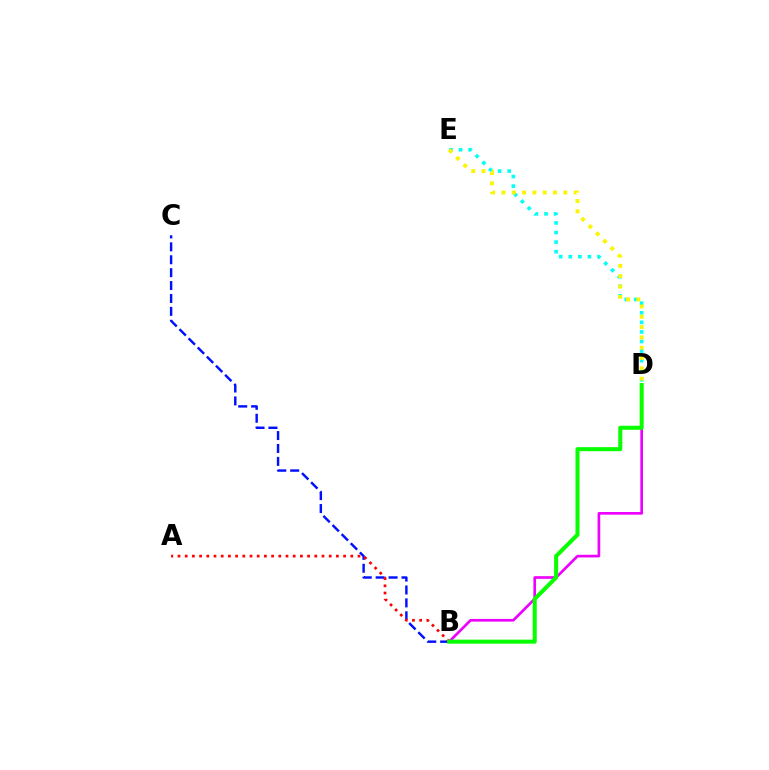{('D', 'E'): [{'color': '#00fff6', 'line_style': 'dotted', 'thickness': 2.6}, {'color': '#fcf500', 'line_style': 'dotted', 'thickness': 2.8}], ('B', 'C'): [{'color': '#0010ff', 'line_style': 'dashed', 'thickness': 1.75}], ('B', 'D'): [{'color': '#ee00ff', 'line_style': 'solid', 'thickness': 1.92}, {'color': '#08ff00', 'line_style': 'solid', 'thickness': 2.9}], ('A', 'B'): [{'color': '#ff0000', 'line_style': 'dotted', 'thickness': 1.96}]}